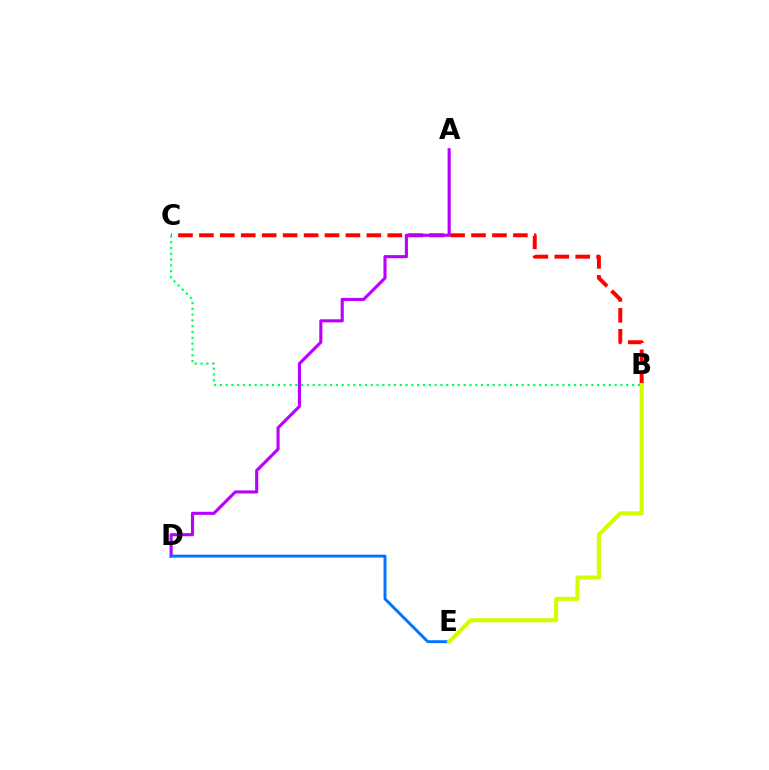{('B', 'C'): [{'color': '#ff0000', 'line_style': 'dashed', 'thickness': 2.84}, {'color': '#00ff5c', 'line_style': 'dotted', 'thickness': 1.58}], ('A', 'D'): [{'color': '#b900ff', 'line_style': 'solid', 'thickness': 2.23}], ('D', 'E'): [{'color': '#0074ff', 'line_style': 'solid', 'thickness': 2.1}], ('B', 'E'): [{'color': '#d1ff00', 'line_style': 'solid', 'thickness': 2.93}]}